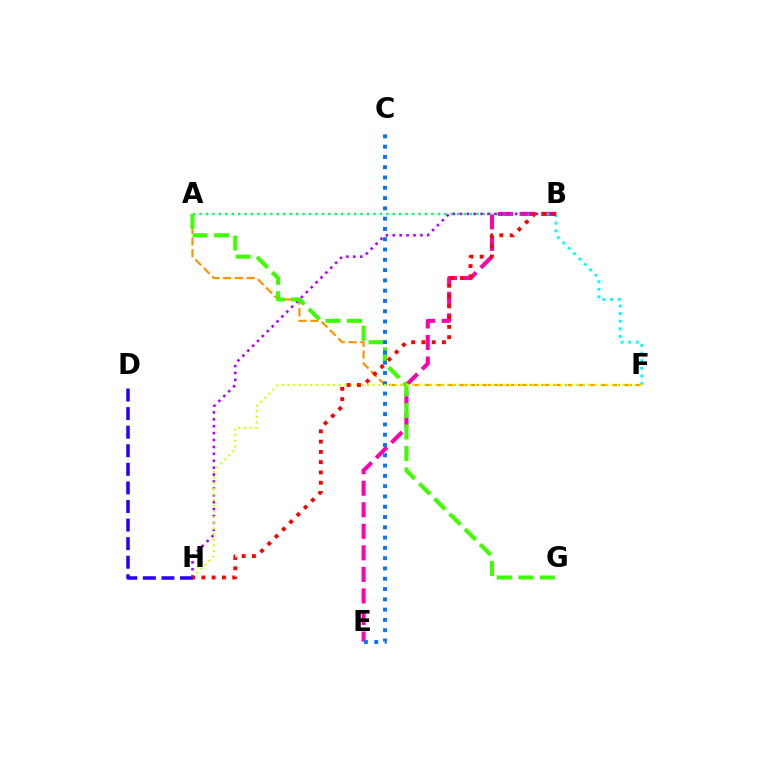{('B', 'E'): [{'color': '#ff00ac', 'line_style': 'dashed', 'thickness': 2.93}], ('A', 'B'): [{'color': '#00ff5c', 'line_style': 'dotted', 'thickness': 1.75}], ('A', 'F'): [{'color': '#ff9400', 'line_style': 'dashed', 'thickness': 1.6}], ('B', 'H'): [{'color': '#b900ff', 'line_style': 'dotted', 'thickness': 1.88}, {'color': '#ff0000', 'line_style': 'dotted', 'thickness': 2.79}], ('B', 'F'): [{'color': '#00fff6', 'line_style': 'dotted', 'thickness': 2.07}], ('A', 'G'): [{'color': '#3dff00', 'line_style': 'dashed', 'thickness': 2.92}], ('C', 'E'): [{'color': '#0074ff', 'line_style': 'dotted', 'thickness': 2.8}], ('F', 'H'): [{'color': '#d1ff00', 'line_style': 'dotted', 'thickness': 1.54}], ('D', 'H'): [{'color': '#2500ff', 'line_style': 'dashed', 'thickness': 2.52}]}